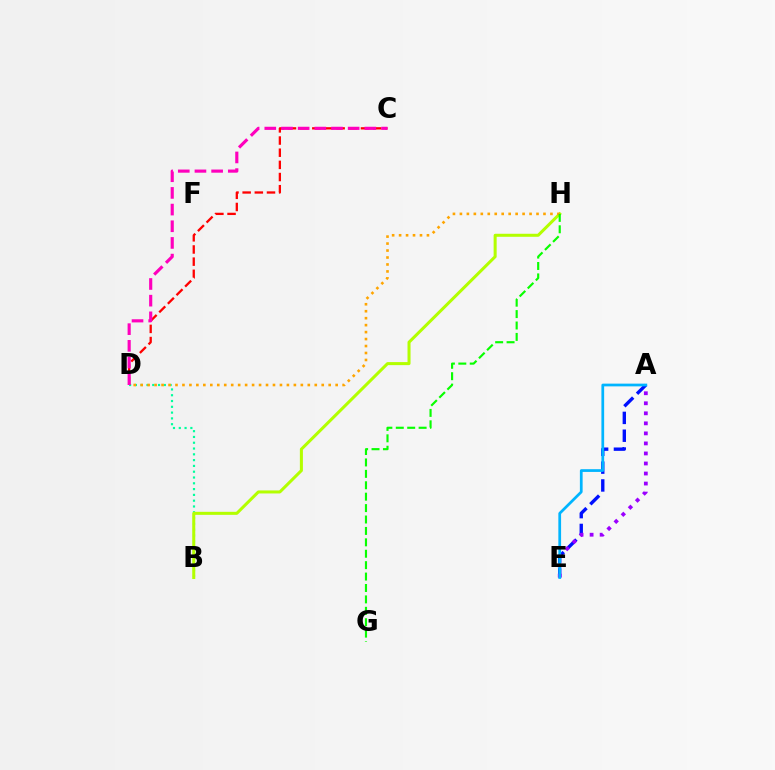{('B', 'D'): [{'color': '#00ff9d', 'line_style': 'dotted', 'thickness': 1.57}], ('A', 'E'): [{'color': '#0010ff', 'line_style': 'dashed', 'thickness': 2.42}, {'color': '#9b00ff', 'line_style': 'dotted', 'thickness': 2.73}, {'color': '#00b5ff', 'line_style': 'solid', 'thickness': 1.97}], ('B', 'H'): [{'color': '#b3ff00', 'line_style': 'solid', 'thickness': 2.18}], ('C', 'D'): [{'color': '#ff0000', 'line_style': 'dashed', 'thickness': 1.65}, {'color': '#ff00bd', 'line_style': 'dashed', 'thickness': 2.27}], ('D', 'H'): [{'color': '#ffa500', 'line_style': 'dotted', 'thickness': 1.89}], ('G', 'H'): [{'color': '#08ff00', 'line_style': 'dashed', 'thickness': 1.55}]}